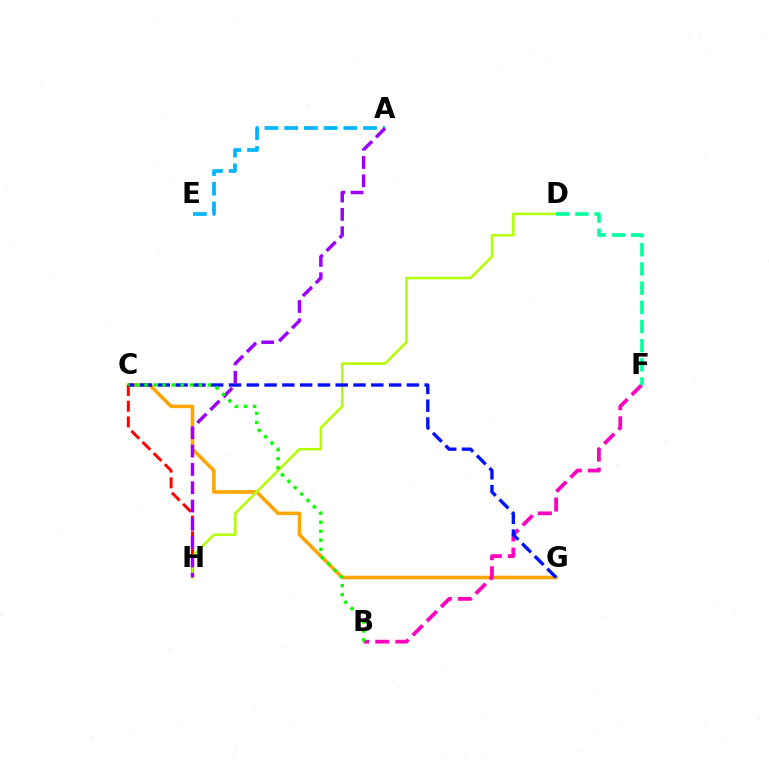{('C', 'G'): [{'color': '#ffa500', 'line_style': 'solid', 'thickness': 2.56}, {'color': '#0010ff', 'line_style': 'dashed', 'thickness': 2.42}], ('A', 'E'): [{'color': '#00b5ff', 'line_style': 'dashed', 'thickness': 2.68}], ('C', 'H'): [{'color': '#ff0000', 'line_style': 'dashed', 'thickness': 2.14}], ('B', 'F'): [{'color': '#ff00bd', 'line_style': 'dashed', 'thickness': 2.73}], ('D', 'H'): [{'color': '#b3ff00', 'line_style': 'solid', 'thickness': 1.81}], ('A', 'H'): [{'color': '#9b00ff', 'line_style': 'dashed', 'thickness': 2.49}], ('D', 'F'): [{'color': '#00ff9d', 'line_style': 'dashed', 'thickness': 2.61}], ('B', 'C'): [{'color': '#08ff00', 'line_style': 'dotted', 'thickness': 2.45}]}